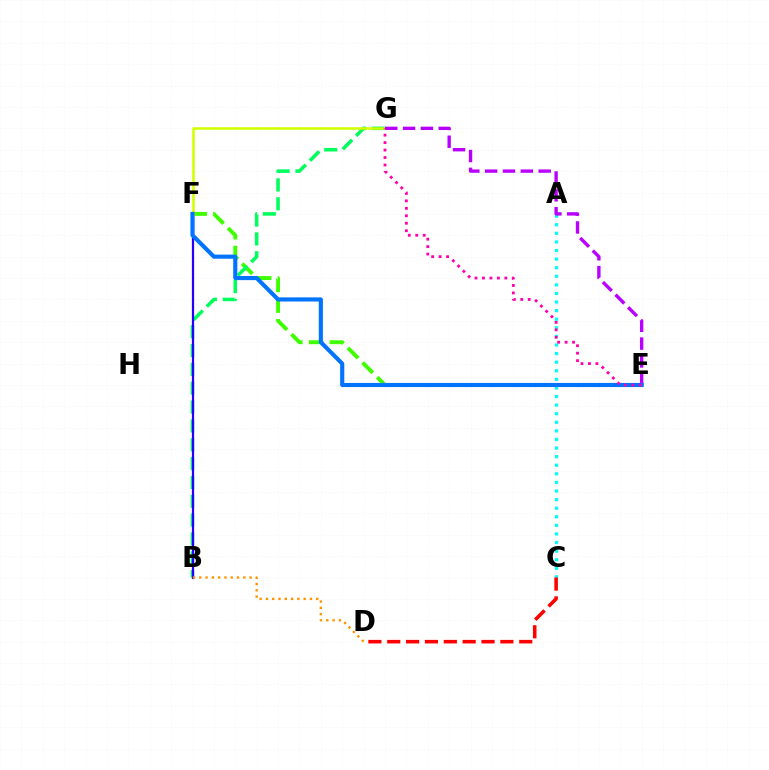{('E', 'F'): [{'color': '#3dff00', 'line_style': 'dashed', 'thickness': 2.81}, {'color': '#0074ff', 'line_style': 'solid', 'thickness': 2.97}], ('A', 'C'): [{'color': '#00fff6', 'line_style': 'dotted', 'thickness': 2.33}], ('C', 'D'): [{'color': '#ff0000', 'line_style': 'dashed', 'thickness': 2.56}], ('B', 'G'): [{'color': '#00ff5c', 'line_style': 'dashed', 'thickness': 2.56}], ('B', 'F'): [{'color': '#2500ff', 'line_style': 'solid', 'thickness': 1.61}], ('F', 'G'): [{'color': '#d1ff00', 'line_style': 'solid', 'thickness': 1.83}], ('E', 'G'): [{'color': '#b900ff', 'line_style': 'dashed', 'thickness': 2.42}, {'color': '#ff00ac', 'line_style': 'dotted', 'thickness': 2.03}], ('B', 'D'): [{'color': '#ff9400', 'line_style': 'dotted', 'thickness': 1.71}]}